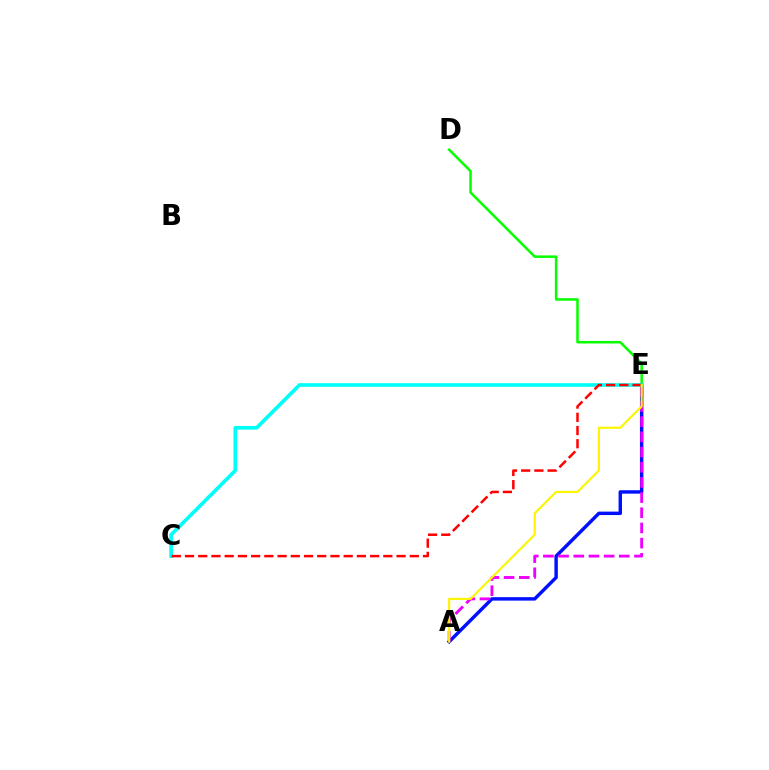{('A', 'E'): [{'color': '#0010ff', 'line_style': 'solid', 'thickness': 2.48}, {'color': '#ee00ff', 'line_style': 'dashed', 'thickness': 2.06}, {'color': '#fcf500', 'line_style': 'solid', 'thickness': 1.55}], ('D', 'E'): [{'color': '#08ff00', 'line_style': 'solid', 'thickness': 1.82}], ('C', 'E'): [{'color': '#00fff6', 'line_style': 'solid', 'thickness': 2.64}, {'color': '#ff0000', 'line_style': 'dashed', 'thickness': 1.8}]}